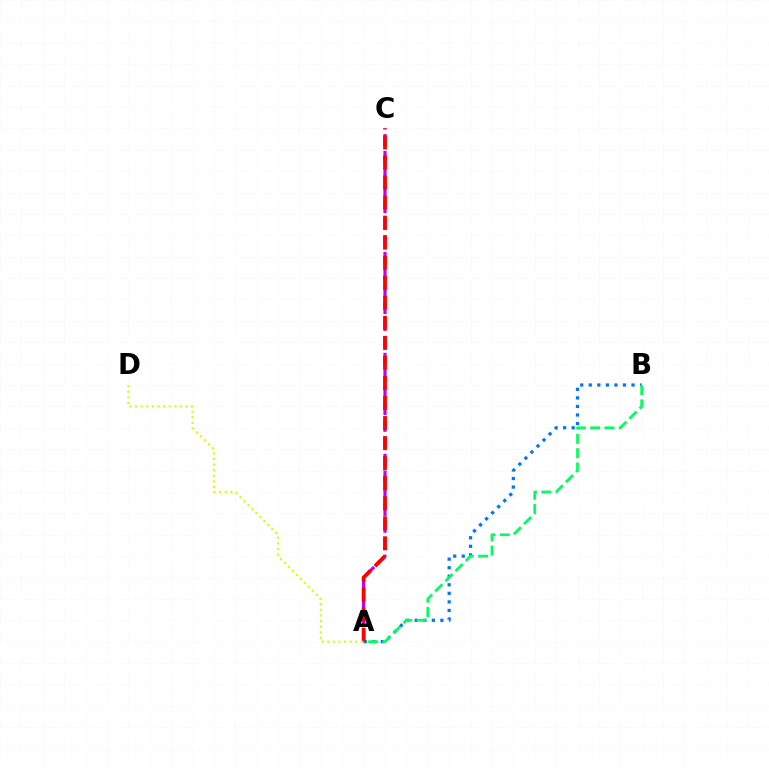{('A', 'C'): [{'color': '#b900ff', 'line_style': 'dashed', 'thickness': 2.29}, {'color': '#ff0000', 'line_style': 'dashed', 'thickness': 2.72}], ('A', 'B'): [{'color': '#0074ff', 'line_style': 'dotted', 'thickness': 2.32}, {'color': '#00ff5c', 'line_style': 'dashed', 'thickness': 1.95}], ('A', 'D'): [{'color': '#d1ff00', 'line_style': 'dotted', 'thickness': 1.53}]}